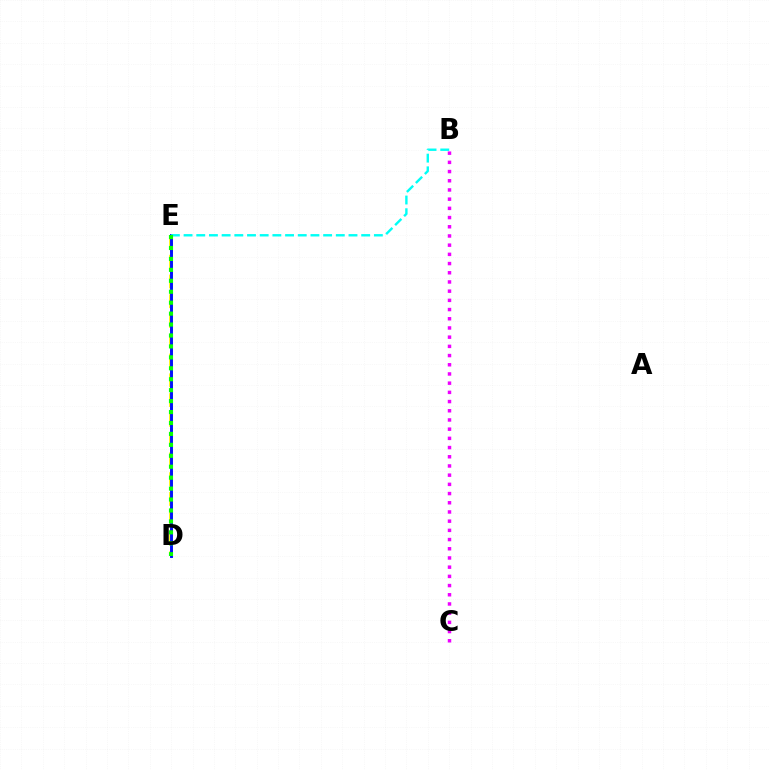{('D', 'E'): [{'color': '#ff0000', 'line_style': 'dotted', 'thickness': 1.94}, {'color': '#fcf500', 'line_style': 'dashed', 'thickness': 2.69}, {'color': '#0010ff', 'line_style': 'solid', 'thickness': 2.1}, {'color': '#08ff00', 'line_style': 'dotted', 'thickness': 2.97}], ('B', 'E'): [{'color': '#00fff6', 'line_style': 'dashed', 'thickness': 1.72}], ('B', 'C'): [{'color': '#ee00ff', 'line_style': 'dotted', 'thickness': 2.5}]}